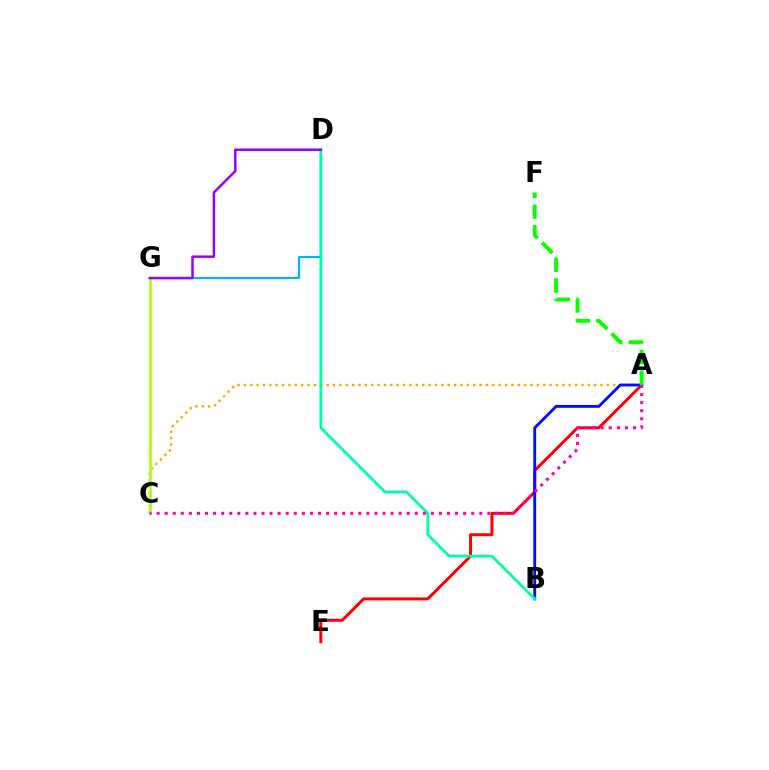{('A', 'C'): [{'color': '#ffa500', 'line_style': 'dotted', 'thickness': 1.73}, {'color': '#ff00bd', 'line_style': 'dotted', 'thickness': 2.19}], ('A', 'E'): [{'color': '#ff0000', 'line_style': 'solid', 'thickness': 2.15}], ('D', 'G'): [{'color': '#00b5ff', 'line_style': 'solid', 'thickness': 1.52}, {'color': '#9b00ff', 'line_style': 'solid', 'thickness': 1.79}], ('C', 'G'): [{'color': '#b3ff00', 'line_style': 'solid', 'thickness': 1.98}], ('A', 'B'): [{'color': '#0010ff', 'line_style': 'solid', 'thickness': 2.05}], ('B', 'D'): [{'color': '#00ff9d', 'line_style': 'solid', 'thickness': 1.97}], ('A', 'F'): [{'color': '#08ff00', 'line_style': 'dashed', 'thickness': 2.81}]}